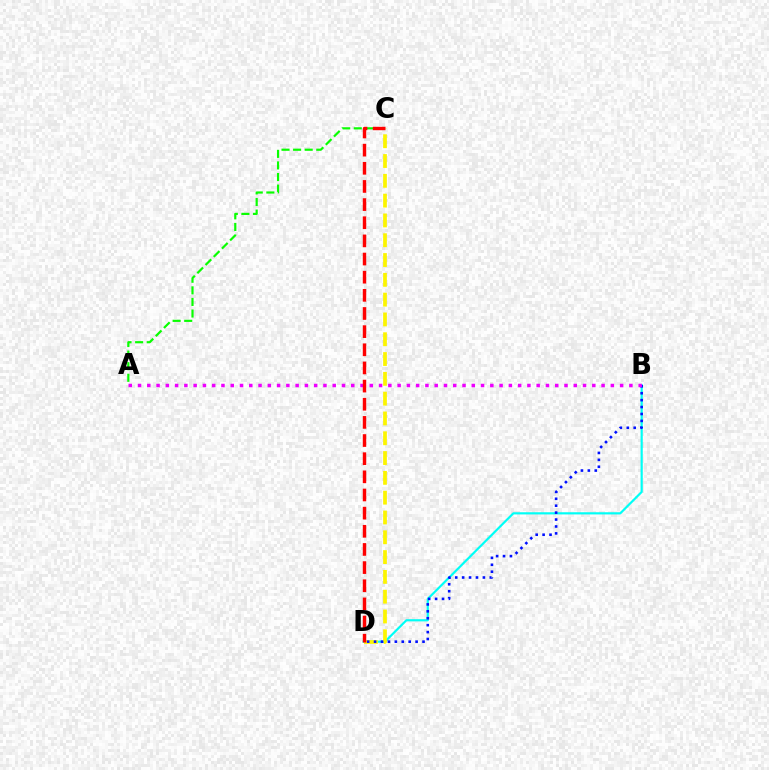{('A', 'C'): [{'color': '#08ff00', 'line_style': 'dashed', 'thickness': 1.57}], ('B', 'D'): [{'color': '#00fff6', 'line_style': 'solid', 'thickness': 1.57}, {'color': '#0010ff', 'line_style': 'dotted', 'thickness': 1.88}], ('C', 'D'): [{'color': '#fcf500', 'line_style': 'dashed', 'thickness': 2.69}, {'color': '#ff0000', 'line_style': 'dashed', 'thickness': 2.47}], ('A', 'B'): [{'color': '#ee00ff', 'line_style': 'dotted', 'thickness': 2.52}]}